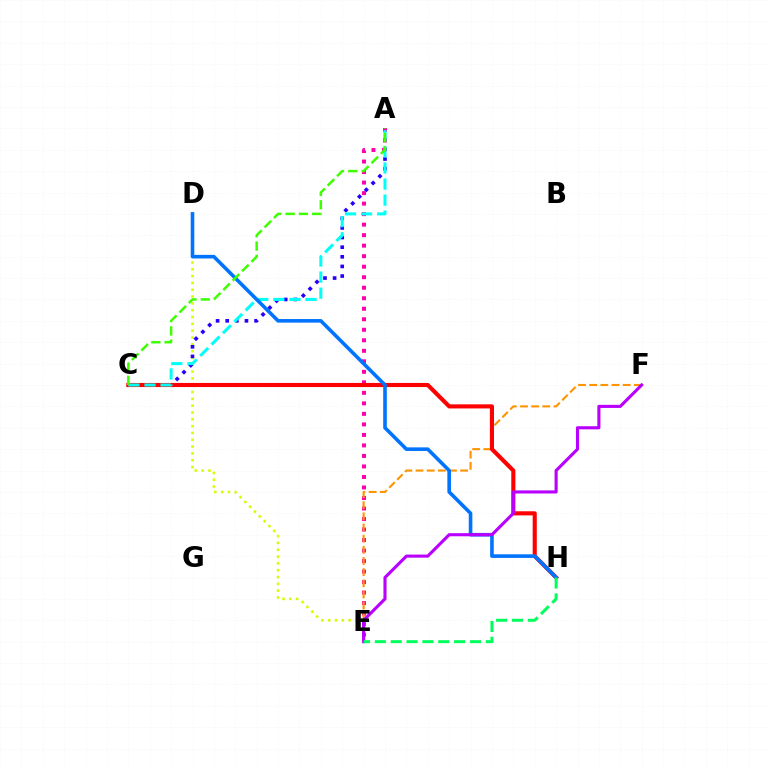{('D', 'E'): [{'color': '#d1ff00', 'line_style': 'dotted', 'thickness': 1.85}], ('A', 'C'): [{'color': '#2500ff', 'line_style': 'dotted', 'thickness': 2.62}, {'color': '#00fff6', 'line_style': 'dashed', 'thickness': 2.18}, {'color': '#3dff00', 'line_style': 'dashed', 'thickness': 1.8}], ('A', 'E'): [{'color': '#ff00ac', 'line_style': 'dotted', 'thickness': 2.86}], ('E', 'F'): [{'color': '#ff9400', 'line_style': 'dashed', 'thickness': 1.51}, {'color': '#b900ff', 'line_style': 'solid', 'thickness': 2.24}], ('C', 'H'): [{'color': '#ff0000', 'line_style': 'solid', 'thickness': 2.96}], ('D', 'H'): [{'color': '#0074ff', 'line_style': 'solid', 'thickness': 2.59}], ('E', 'H'): [{'color': '#00ff5c', 'line_style': 'dashed', 'thickness': 2.15}]}